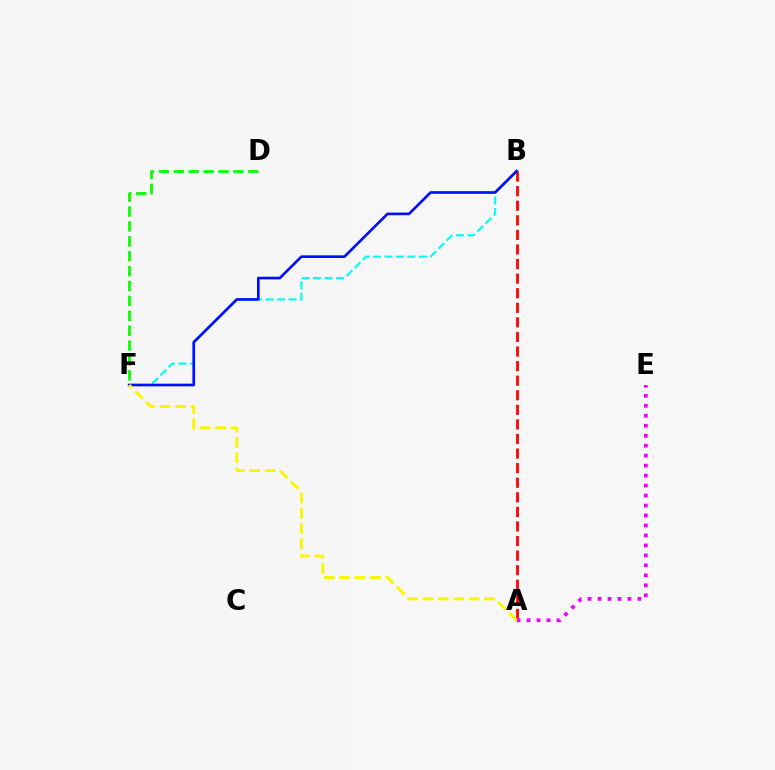{('B', 'F'): [{'color': '#00fff6', 'line_style': 'dashed', 'thickness': 1.56}, {'color': '#0010ff', 'line_style': 'solid', 'thickness': 1.93}], ('A', 'B'): [{'color': '#ff0000', 'line_style': 'dashed', 'thickness': 1.98}], ('A', 'E'): [{'color': '#ee00ff', 'line_style': 'dotted', 'thickness': 2.71}], ('D', 'F'): [{'color': '#08ff00', 'line_style': 'dashed', 'thickness': 2.02}], ('A', 'F'): [{'color': '#fcf500', 'line_style': 'dashed', 'thickness': 2.09}]}